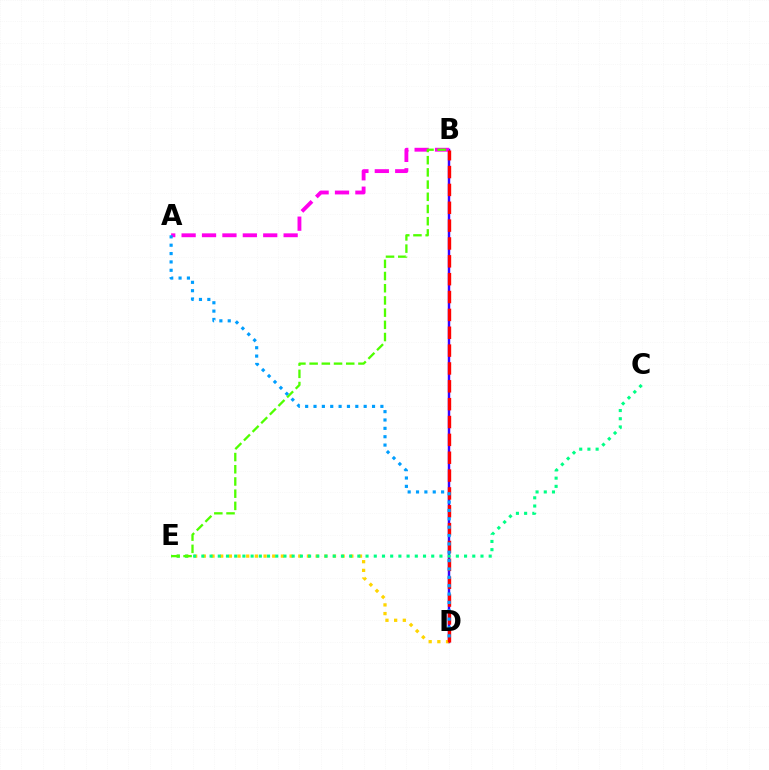{('B', 'D'): [{'color': '#3700ff', 'line_style': 'solid', 'thickness': 1.77}, {'color': '#ff0000', 'line_style': 'dashed', 'thickness': 2.43}], ('A', 'B'): [{'color': '#ff00ed', 'line_style': 'dashed', 'thickness': 2.77}], ('D', 'E'): [{'color': '#ffd500', 'line_style': 'dotted', 'thickness': 2.36}], ('C', 'E'): [{'color': '#00ff86', 'line_style': 'dotted', 'thickness': 2.23}], ('B', 'E'): [{'color': '#4fff00', 'line_style': 'dashed', 'thickness': 1.66}], ('A', 'D'): [{'color': '#009eff', 'line_style': 'dotted', 'thickness': 2.27}]}